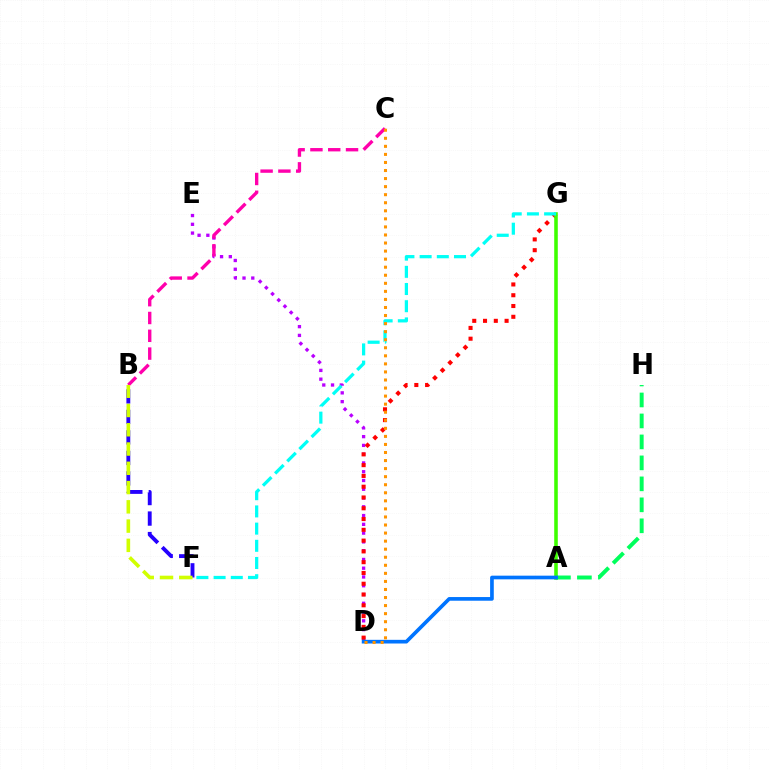{('D', 'E'): [{'color': '#b900ff', 'line_style': 'dotted', 'thickness': 2.38}], ('D', 'G'): [{'color': '#ff0000', 'line_style': 'dotted', 'thickness': 2.93}], ('B', 'F'): [{'color': '#2500ff', 'line_style': 'dashed', 'thickness': 2.79}, {'color': '#d1ff00', 'line_style': 'dashed', 'thickness': 2.62}], ('A', 'G'): [{'color': '#3dff00', 'line_style': 'solid', 'thickness': 2.57}], ('F', 'G'): [{'color': '#00fff6', 'line_style': 'dashed', 'thickness': 2.34}], ('B', 'C'): [{'color': '#ff00ac', 'line_style': 'dashed', 'thickness': 2.42}], ('A', 'H'): [{'color': '#00ff5c', 'line_style': 'dashed', 'thickness': 2.85}], ('A', 'D'): [{'color': '#0074ff', 'line_style': 'solid', 'thickness': 2.64}], ('C', 'D'): [{'color': '#ff9400', 'line_style': 'dotted', 'thickness': 2.19}]}